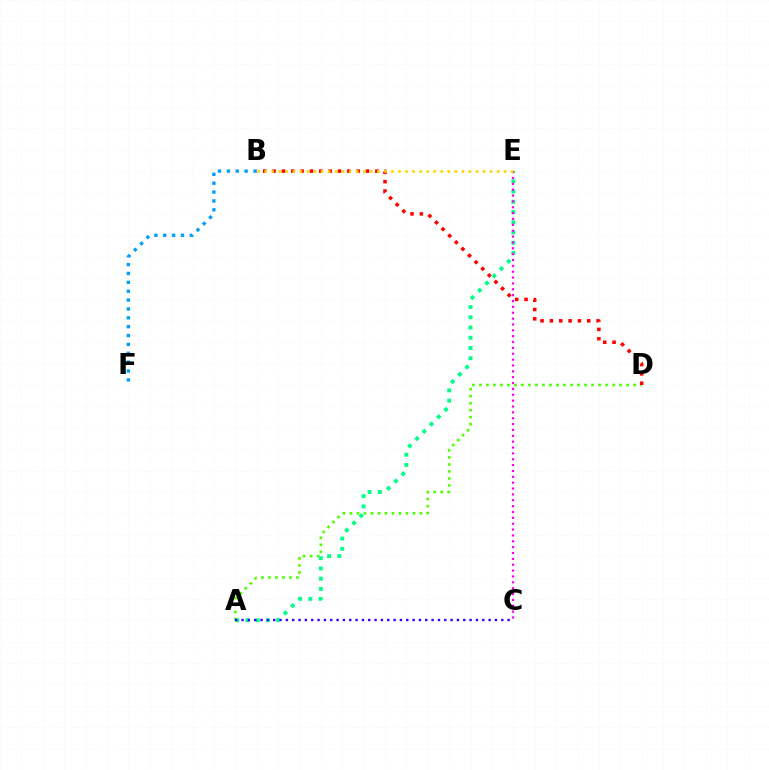{('A', 'D'): [{'color': '#4fff00', 'line_style': 'dotted', 'thickness': 1.9}], ('A', 'E'): [{'color': '#00ff86', 'line_style': 'dotted', 'thickness': 2.78}], ('B', 'D'): [{'color': '#ff0000', 'line_style': 'dotted', 'thickness': 2.54}], ('B', 'F'): [{'color': '#009eff', 'line_style': 'dotted', 'thickness': 2.41}], ('A', 'C'): [{'color': '#3700ff', 'line_style': 'dotted', 'thickness': 1.72}], ('C', 'E'): [{'color': '#ff00ed', 'line_style': 'dotted', 'thickness': 1.59}], ('B', 'E'): [{'color': '#ffd500', 'line_style': 'dotted', 'thickness': 1.91}]}